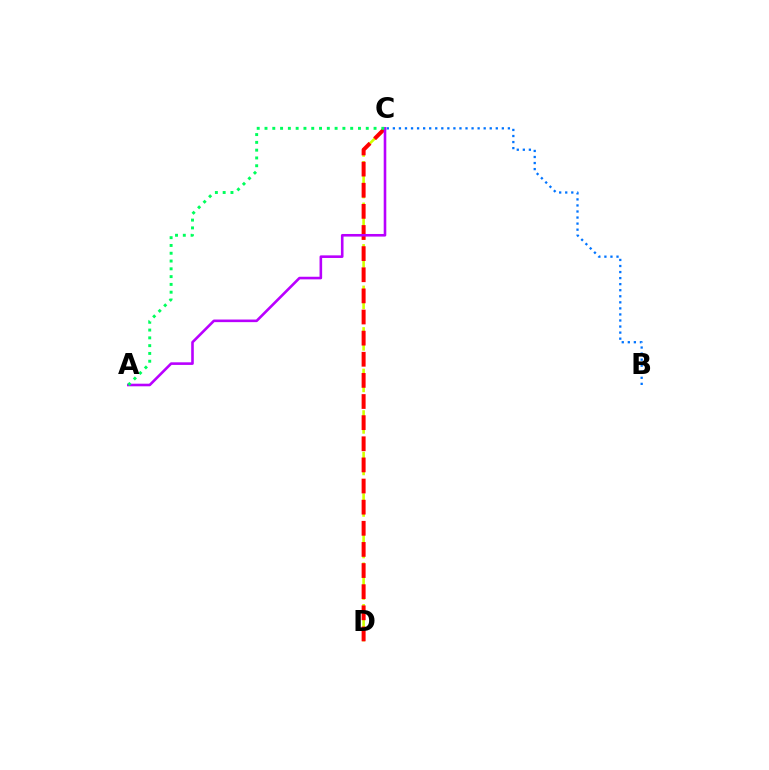{('C', 'D'): [{'color': '#d1ff00', 'line_style': 'dashed', 'thickness': 1.88}, {'color': '#ff0000', 'line_style': 'dashed', 'thickness': 2.87}], ('B', 'C'): [{'color': '#0074ff', 'line_style': 'dotted', 'thickness': 1.64}], ('A', 'C'): [{'color': '#b900ff', 'line_style': 'solid', 'thickness': 1.88}, {'color': '#00ff5c', 'line_style': 'dotted', 'thickness': 2.12}]}